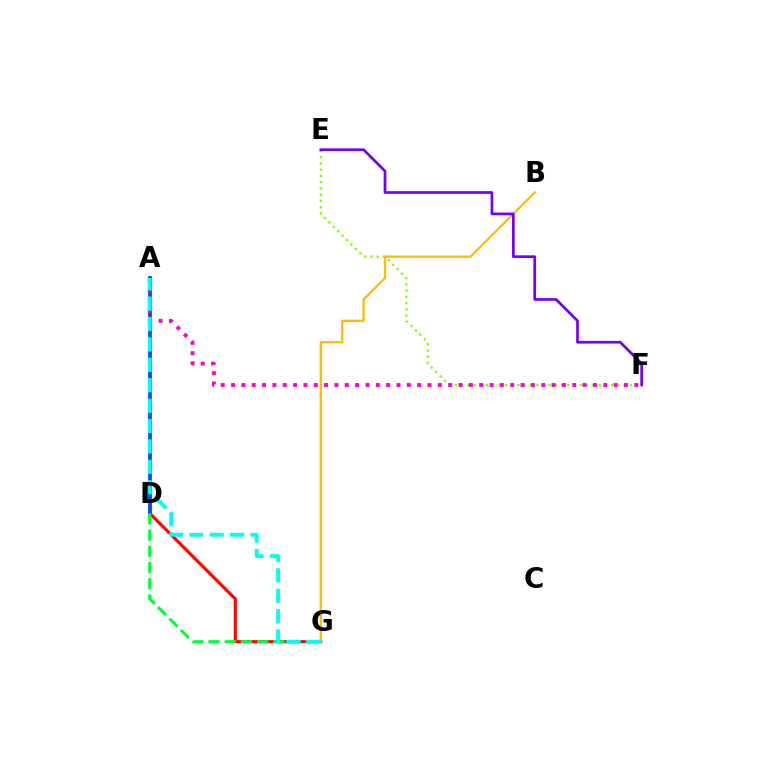{('E', 'F'): [{'color': '#84ff00', 'line_style': 'dotted', 'thickness': 1.7}, {'color': '#7200ff', 'line_style': 'solid', 'thickness': 1.95}], ('D', 'G'): [{'color': '#ff0000', 'line_style': 'solid', 'thickness': 2.23}, {'color': '#00ff39', 'line_style': 'dashed', 'thickness': 2.2}], ('B', 'G'): [{'color': '#ffbd00', 'line_style': 'solid', 'thickness': 1.69}], ('A', 'D'): [{'color': '#004bff', 'line_style': 'solid', 'thickness': 2.74}], ('A', 'F'): [{'color': '#ff00cf', 'line_style': 'dotted', 'thickness': 2.81}], ('A', 'G'): [{'color': '#00fff6', 'line_style': 'dashed', 'thickness': 2.77}]}